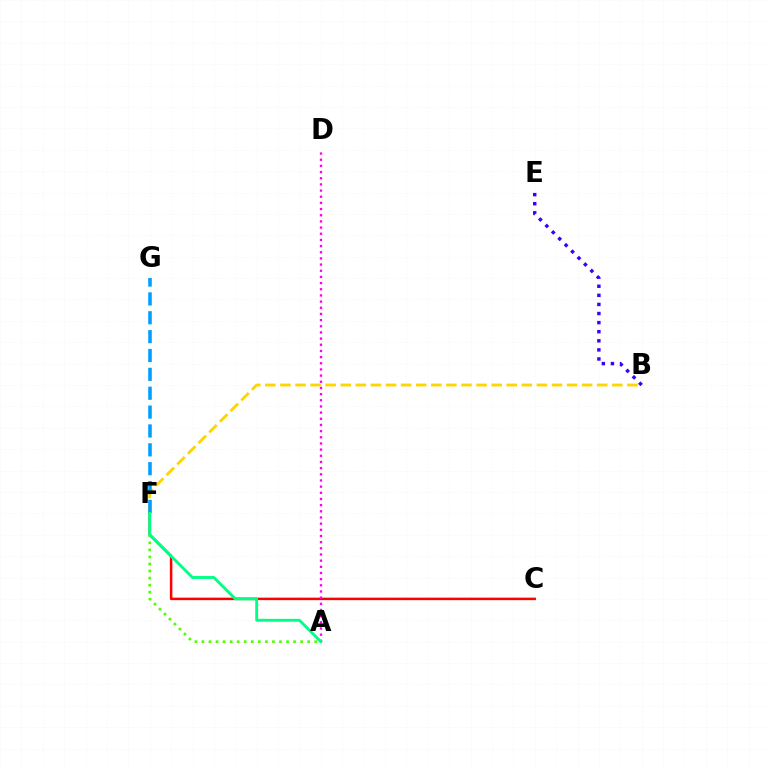{('B', 'F'): [{'color': '#ffd500', 'line_style': 'dashed', 'thickness': 2.05}], ('C', 'F'): [{'color': '#ff0000', 'line_style': 'solid', 'thickness': 1.79}], ('F', 'G'): [{'color': '#009eff', 'line_style': 'dashed', 'thickness': 2.56}], ('A', 'F'): [{'color': '#4fff00', 'line_style': 'dotted', 'thickness': 1.92}, {'color': '#00ff86', 'line_style': 'solid', 'thickness': 2.07}], ('B', 'E'): [{'color': '#3700ff', 'line_style': 'dotted', 'thickness': 2.47}], ('A', 'D'): [{'color': '#ff00ed', 'line_style': 'dotted', 'thickness': 1.68}]}